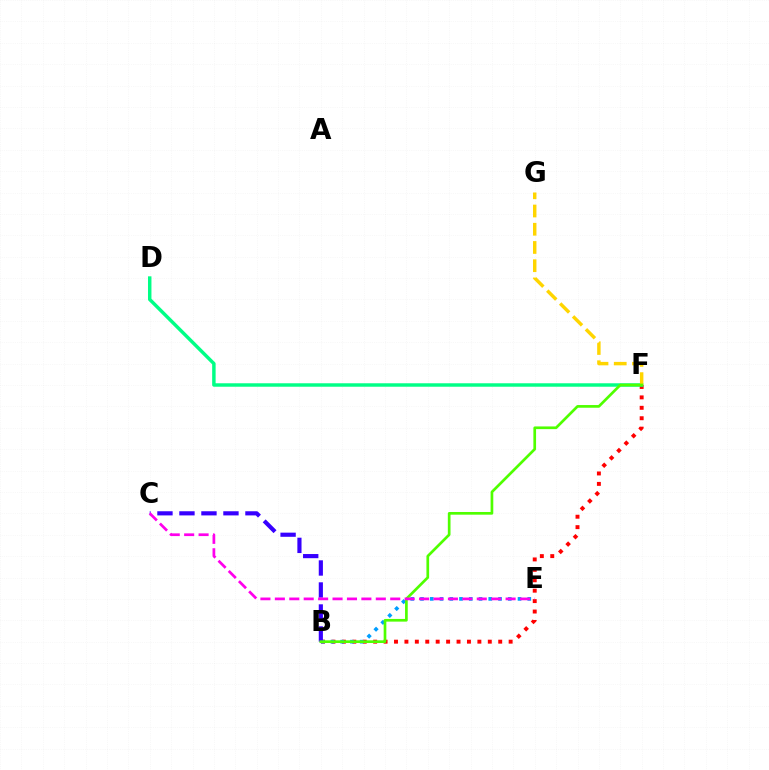{('B', 'F'): [{'color': '#ff0000', 'line_style': 'dotted', 'thickness': 2.83}, {'color': '#4fff00', 'line_style': 'solid', 'thickness': 1.94}], ('B', 'E'): [{'color': '#009eff', 'line_style': 'dotted', 'thickness': 2.65}], ('D', 'F'): [{'color': '#00ff86', 'line_style': 'solid', 'thickness': 2.49}], ('F', 'G'): [{'color': '#ffd500', 'line_style': 'dashed', 'thickness': 2.48}], ('B', 'C'): [{'color': '#3700ff', 'line_style': 'dashed', 'thickness': 2.99}], ('C', 'E'): [{'color': '#ff00ed', 'line_style': 'dashed', 'thickness': 1.96}]}